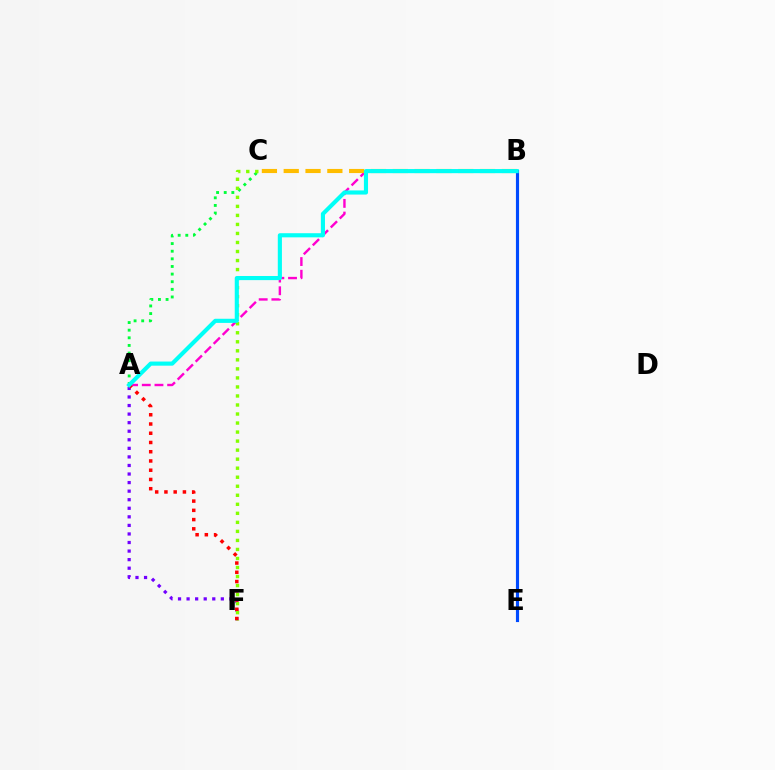{('A', 'F'): [{'color': '#7200ff', 'line_style': 'dotted', 'thickness': 2.33}, {'color': '#ff0000', 'line_style': 'dotted', 'thickness': 2.51}], ('A', 'B'): [{'color': '#ff00cf', 'line_style': 'dashed', 'thickness': 1.72}, {'color': '#00fff6', 'line_style': 'solid', 'thickness': 2.97}], ('B', 'C'): [{'color': '#ffbd00', 'line_style': 'dashed', 'thickness': 2.96}], ('B', 'E'): [{'color': '#004bff', 'line_style': 'solid', 'thickness': 2.26}], ('A', 'C'): [{'color': '#00ff39', 'line_style': 'dotted', 'thickness': 2.07}], ('C', 'F'): [{'color': '#84ff00', 'line_style': 'dotted', 'thickness': 2.45}]}